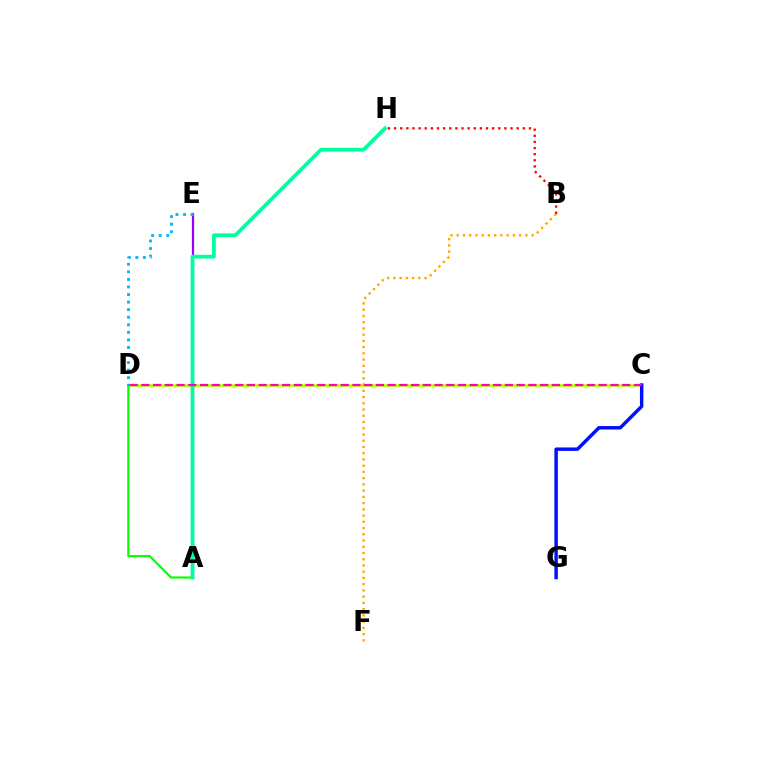{('C', 'D'): [{'color': '#b3ff00', 'line_style': 'solid', 'thickness': 1.93}, {'color': '#ff00bd', 'line_style': 'dashed', 'thickness': 1.59}], ('B', 'F'): [{'color': '#ffa500', 'line_style': 'dotted', 'thickness': 1.7}], ('C', 'G'): [{'color': '#0010ff', 'line_style': 'solid', 'thickness': 2.48}], ('A', 'E'): [{'color': '#9b00ff', 'line_style': 'solid', 'thickness': 1.6}], ('B', 'H'): [{'color': '#ff0000', 'line_style': 'dotted', 'thickness': 1.67}], ('A', 'D'): [{'color': '#08ff00', 'line_style': 'solid', 'thickness': 1.56}], ('D', 'E'): [{'color': '#00b5ff', 'line_style': 'dotted', 'thickness': 2.05}], ('A', 'H'): [{'color': '#00ff9d', 'line_style': 'solid', 'thickness': 2.71}]}